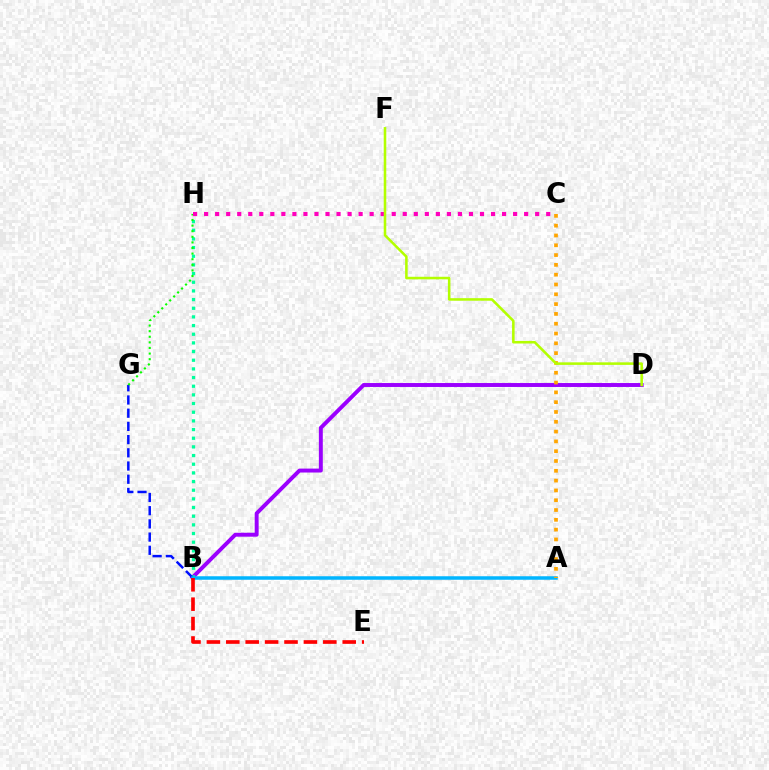{('B', 'D'): [{'color': '#9b00ff', 'line_style': 'solid', 'thickness': 2.83}], ('B', 'H'): [{'color': '#00ff9d', 'line_style': 'dotted', 'thickness': 2.35}], ('B', 'G'): [{'color': '#0010ff', 'line_style': 'dashed', 'thickness': 1.79}], ('A', 'B'): [{'color': '#00b5ff', 'line_style': 'solid', 'thickness': 2.52}], ('A', 'C'): [{'color': '#ffa500', 'line_style': 'dotted', 'thickness': 2.66}], ('B', 'E'): [{'color': '#ff0000', 'line_style': 'dashed', 'thickness': 2.64}], ('G', 'H'): [{'color': '#08ff00', 'line_style': 'dotted', 'thickness': 1.52}], ('C', 'H'): [{'color': '#ff00bd', 'line_style': 'dotted', 'thickness': 3.0}], ('D', 'F'): [{'color': '#b3ff00', 'line_style': 'solid', 'thickness': 1.84}]}